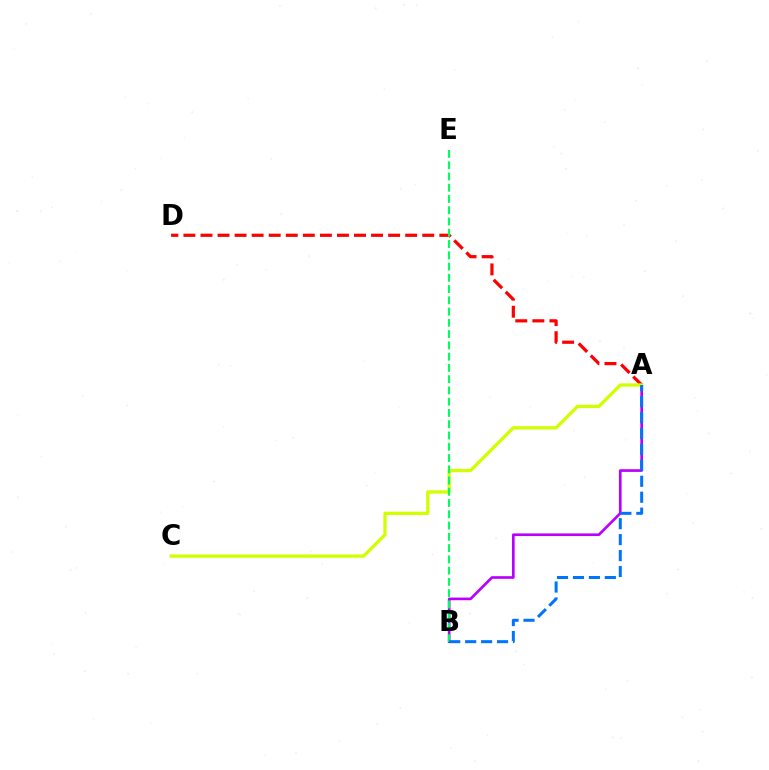{('A', 'D'): [{'color': '#ff0000', 'line_style': 'dashed', 'thickness': 2.32}], ('A', 'B'): [{'color': '#b900ff', 'line_style': 'solid', 'thickness': 1.92}, {'color': '#0074ff', 'line_style': 'dashed', 'thickness': 2.17}], ('A', 'C'): [{'color': '#d1ff00', 'line_style': 'solid', 'thickness': 2.36}], ('B', 'E'): [{'color': '#00ff5c', 'line_style': 'dashed', 'thickness': 1.53}]}